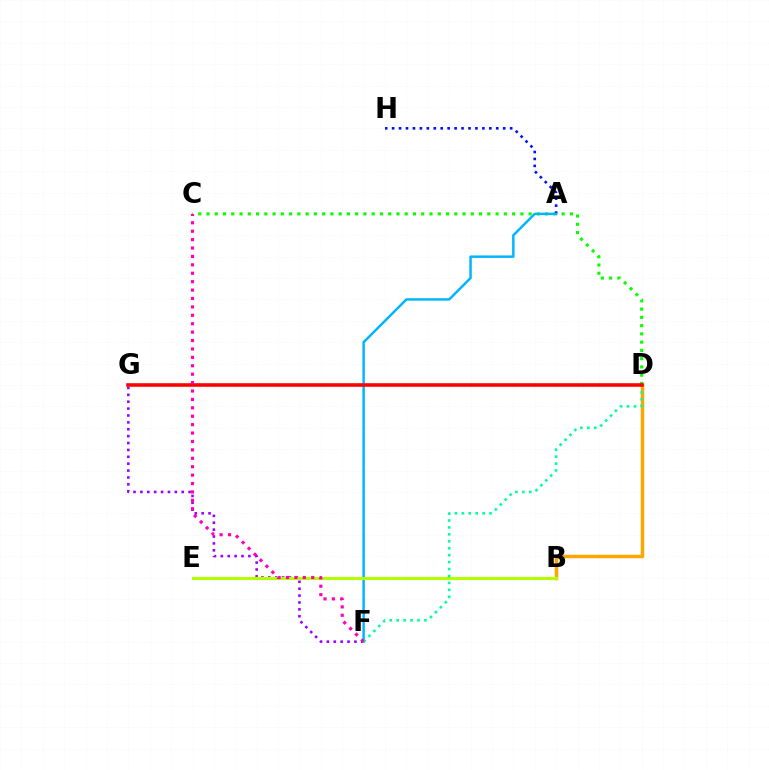{('C', 'D'): [{'color': '#08ff00', 'line_style': 'dotted', 'thickness': 2.24}], ('B', 'D'): [{'color': '#ffa500', 'line_style': 'solid', 'thickness': 2.52}], ('A', 'H'): [{'color': '#0010ff', 'line_style': 'dotted', 'thickness': 1.89}], ('F', 'G'): [{'color': '#9b00ff', 'line_style': 'dotted', 'thickness': 1.87}], ('A', 'F'): [{'color': '#00b5ff', 'line_style': 'solid', 'thickness': 1.77}], ('B', 'E'): [{'color': '#b3ff00', 'line_style': 'solid', 'thickness': 2.22}], ('D', 'F'): [{'color': '#00ff9d', 'line_style': 'dotted', 'thickness': 1.88}], ('D', 'G'): [{'color': '#ff0000', 'line_style': 'solid', 'thickness': 2.57}], ('C', 'F'): [{'color': '#ff00bd', 'line_style': 'dotted', 'thickness': 2.29}]}